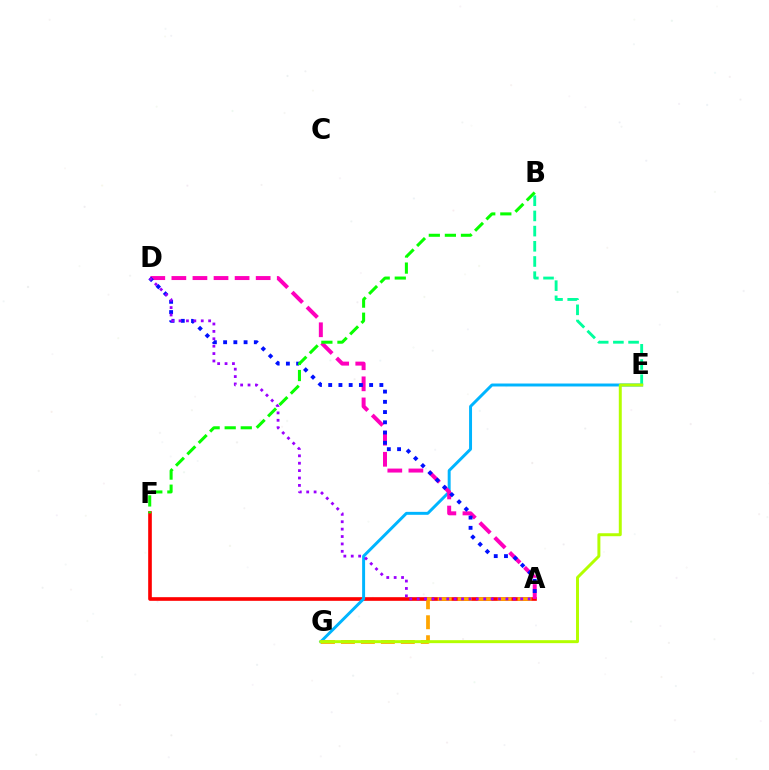{('A', 'F'): [{'color': '#ff0000', 'line_style': 'solid', 'thickness': 2.62}], ('E', 'G'): [{'color': '#00b5ff', 'line_style': 'solid', 'thickness': 2.13}, {'color': '#b3ff00', 'line_style': 'solid', 'thickness': 2.14}], ('A', 'G'): [{'color': '#ffa500', 'line_style': 'dashed', 'thickness': 2.71}], ('A', 'D'): [{'color': '#ff00bd', 'line_style': 'dashed', 'thickness': 2.86}, {'color': '#0010ff', 'line_style': 'dotted', 'thickness': 2.78}, {'color': '#9b00ff', 'line_style': 'dotted', 'thickness': 2.01}], ('B', 'E'): [{'color': '#00ff9d', 'line_style': 'dashed', 'thickness': 2.06}], ('B', 'F'): [{'color': '#08ff00', 'line_style': 'dashed', 'thickness': 2.18}]}